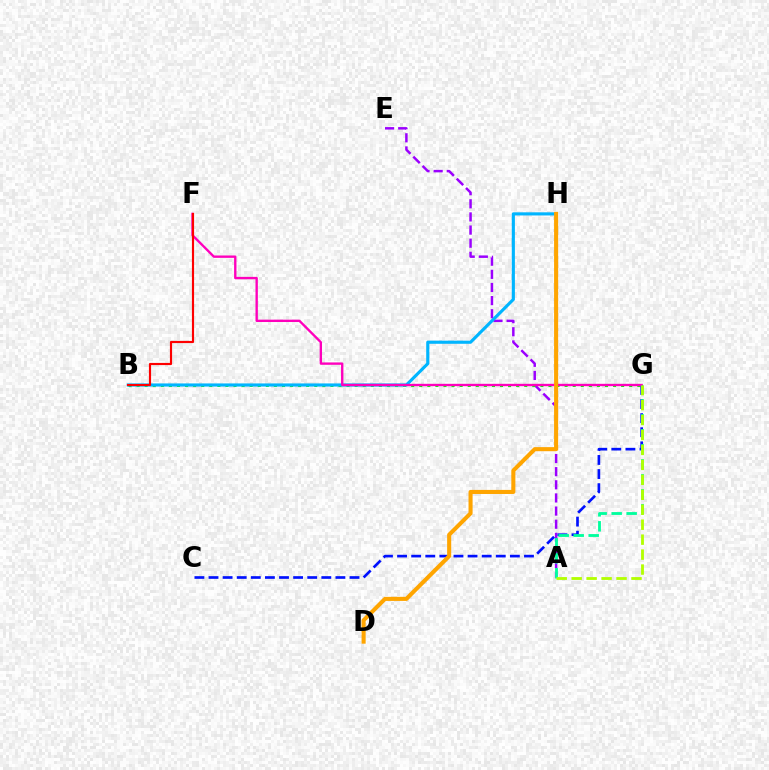{('A', 'E'): [{'color': '#9b00ff', 'line_style': 'dashed', 'thickness': 1.78}], ('B', 'G'): [{'color': '#08ff00', 'line_style': 'dotted', 'thickness': 2.19}], ('B', 'H'): [{'color': '#00b5ff', 'line_style': 'solid', 'thickness': 2.26}], ('C', 'G'): [{'color': '#0010ff', 'line_style': 'dashed', 'thickness': 1.92}], ('F', 'G'): [{'color': '#ff00bd', 'line_style': 'solid', 'thickness': 1.7}], ('B', 'F'): [{'color': '#ff0000', 'line_style': 'solid', 'thickness': 1.55}], ('A', 'G'): [{'color': '#00ff9d', 'line_style': 'dashed', 'thickness': 2.04}, {'color': '#b3ff00', 'line_style': 'dashed', 'thickness': 2.03}], ('D', 'H'): [{'color': '#ffa500', 'line_style': 'solid', 'thickness': 2.93}]}